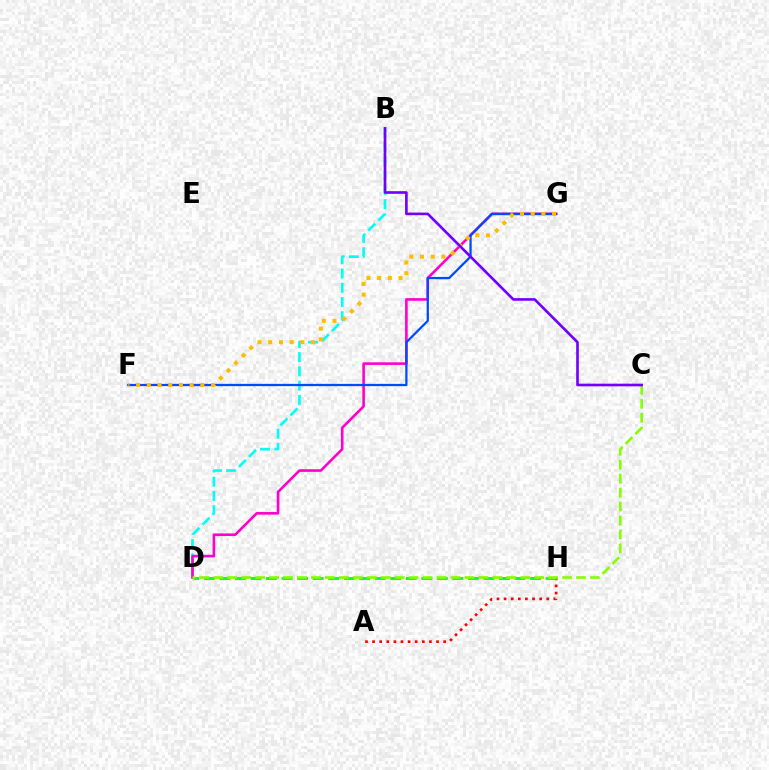{('A', 'H'): [{'color': '#ff0000', 'line_style': 'dotted', 'thickness': 1.93}], ('D', 'H'): [{'color': '#00ff39', 'line_style': 'dashed', 'thickness': 2.11}], ('B', 'D'): [{'color': '#00fff6', 'line_style': 'dashed', 'thickness': 1.93}], ('D', 'G'): [{'color': '#ff00cf', 'line_style': 'solid', 'thickness': 1.89}], ('F', 'G'): [{'color': '#004bff', 'line_style': 'solid', 'thickness': 1.63}, {'color': '#ffbd00', 'line_style': 'dotted', 'thickness': 2.91}], ('C', 'D'): [{'color': '#84ff00', 'line_style': 'dashed', 'thickness': 1.9}], ('B', 'C'): [{'color': '#7200ff', 'line_style': 'solid', 'thickness': 1.9}]}